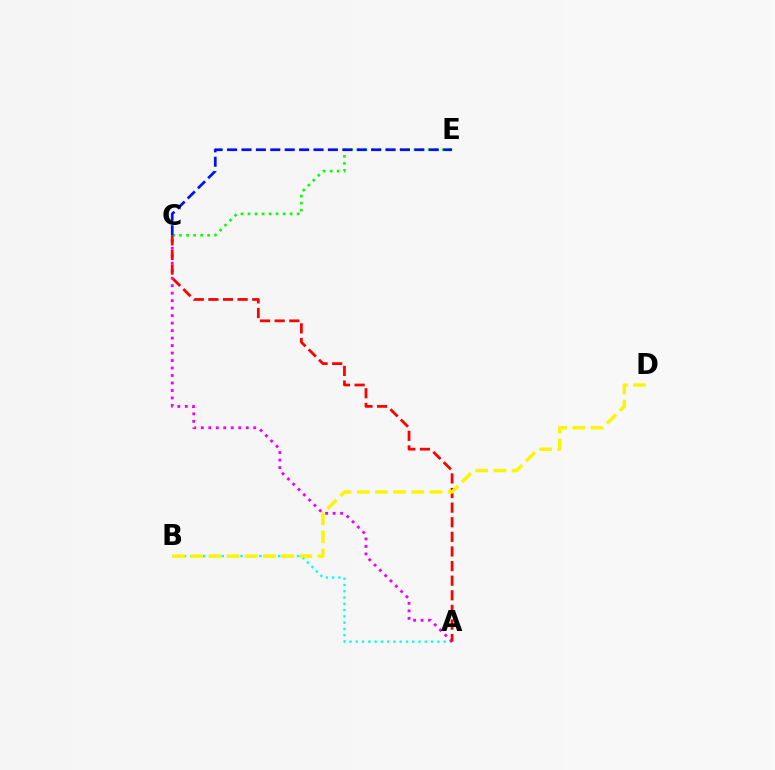{('A', 'B'): [{'color': '#00fff6', 'line_style': 'dotted', 'thickness': 1.7}], ('C', 'E'): [{'color': '#08ff00', 'line_style': 'dotted', 'thickness': 1.91}, {'color': '#0010ff', 'line_style': 'dashed', 'thickness': 1.96}], ('A', 'C'): [{'color': '#ee00ff', 'line_style': 'dotted', 'thickness': 2.03}, {'color': '#ff0000', 'line_style': 'dashed', 'thickness': 1.99}], ('B', 'D'): [{'color': '#fcf500', 'line_style': 'dashed', 'thickness': 2.47}]}